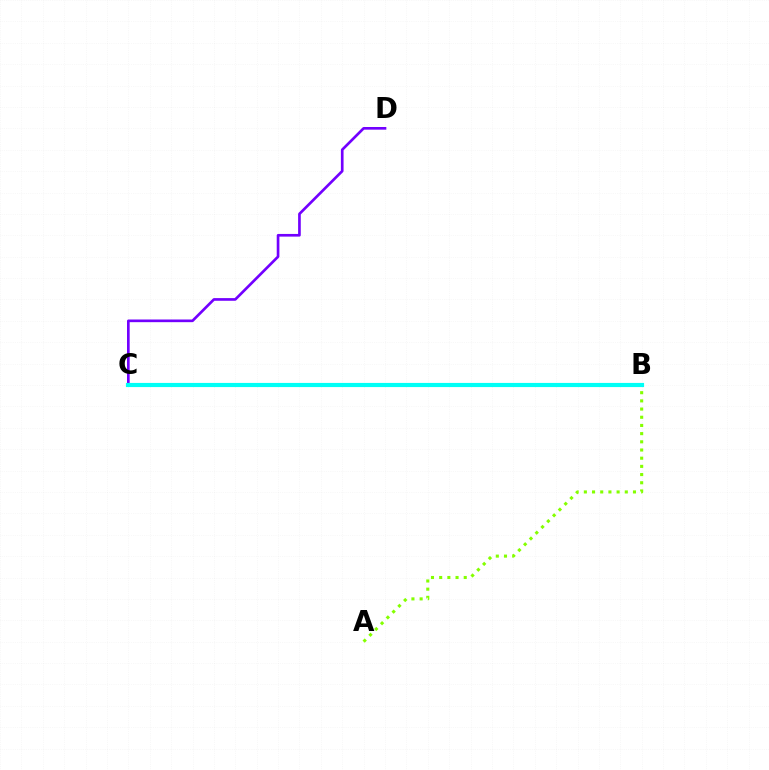{('C', 'D'): [{'color': '#7200ff', 'line_style': 'solid', 'thickness': 1.92}], ('B', 'C'): [{'color': '#ff0000', 'line_style': 'solid', 'thickness': 2.82}, {'color': '#00fff6', 'line_style': 'solid', 'thickness': 2.99}], ('A', 'B'): [{'color': '#84ff00', 'line_style': 'dotted', 'thickness': 2.22}]}